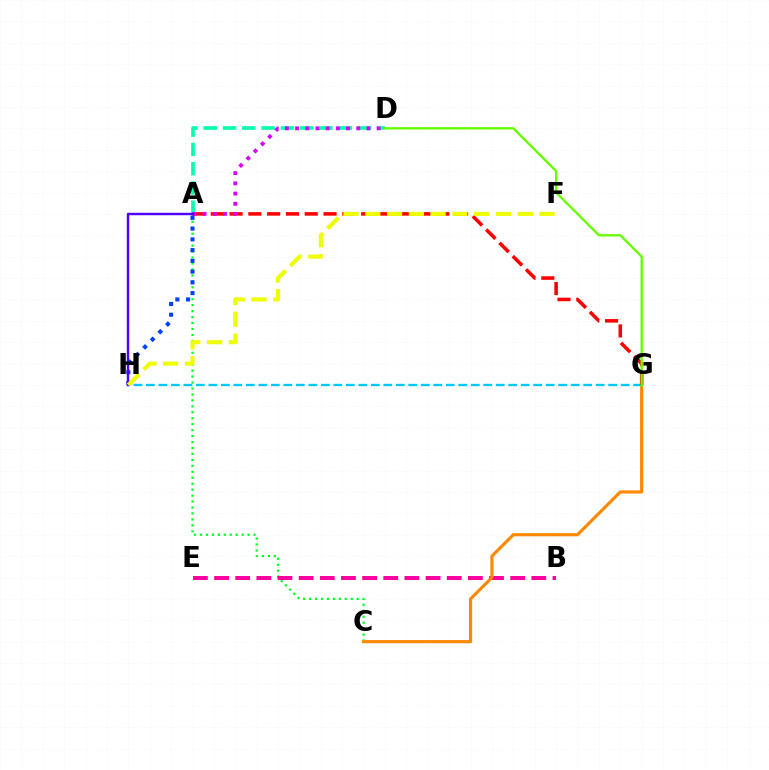{('A', 'C'): [{'color': '#00ff27', 'line_style': 'dotted', 'thickness': 1.62}], ('B', 'E'): [{'color': '#ff00a0', 'line_style': 'dashed', 'thickness': 2.87}], ('C', 'G'): [{'color': '#ff8800', 'line_style': 'solid', 'thickness': 2.25}], ('G', 'H'): [{'color': '#00c7ff', 'line_style': 'dashed', 'thickness': 1.7}], ('A', 'G'): [{'color': '#ff0000', 'line_style': 'dashed', 'thickness': 2.55}], ('A', 'D'): [{'color': '#00ffaf', 'line_style': 'dashed', 'thickness': 2.62}, {'color': '#d600ff', 'line_style': 'dotted', 'thickness': 2.77}], ('A', 'H'): [{'color': '#003fff', 'line_style': 'dotted', 'thickness': 2.92}, {'color': '#4f00ff', 'line_style': 'solid', 'thickness': 1.76}], ('D', 'G'): [{'color': '#66ff00', 'line_style': 'solid', 'thickness': 1.68}], ('F', 'H'): [{'color': '#eeff00', 'line_style': 'dashed', 'thickness': 2.96}]}